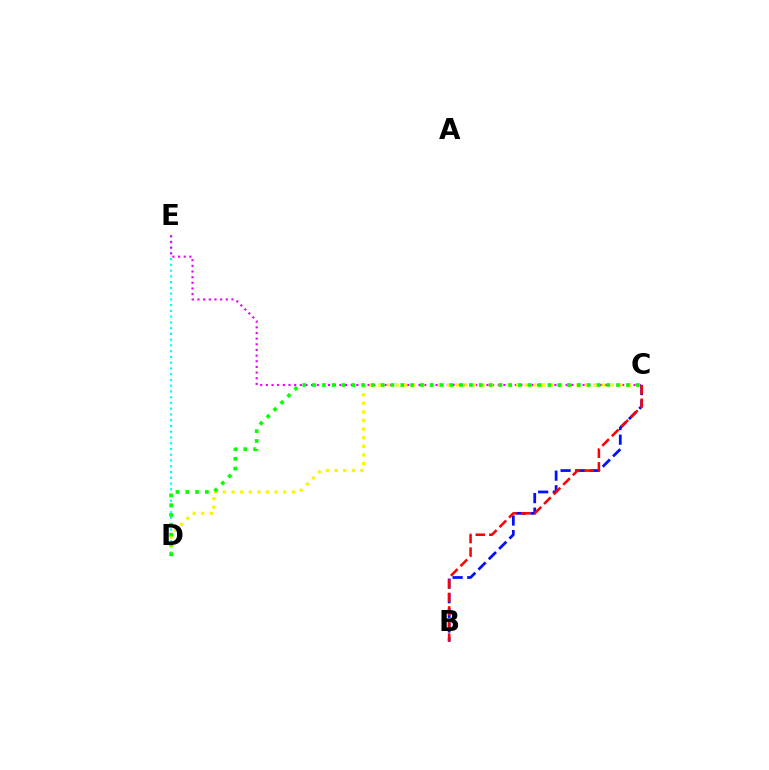{('D', 'E'): [{'color': '#00fff6', 'line_style': 'dotted', 'thickness': 1.56}], ('C', 'E'): [{'color': '#ee00ff', 'line_style': 'dotted', 'thickness': 1.54}], ('C', 'D'): [{'color': '#fcf500', 'line_style': 'dotted', 'thickness': 2.34}, {'color': '#08ff00', 'line_style': 'dotted', 'thickness': 2.66}], ('B', 'C'): [{'color': '#0010ff', 'line_style': 'dashed', 'thickness': 1.98}, {'color': '#ff0000', 'line_style': 'dashed', 'thickness': 1.84}]}